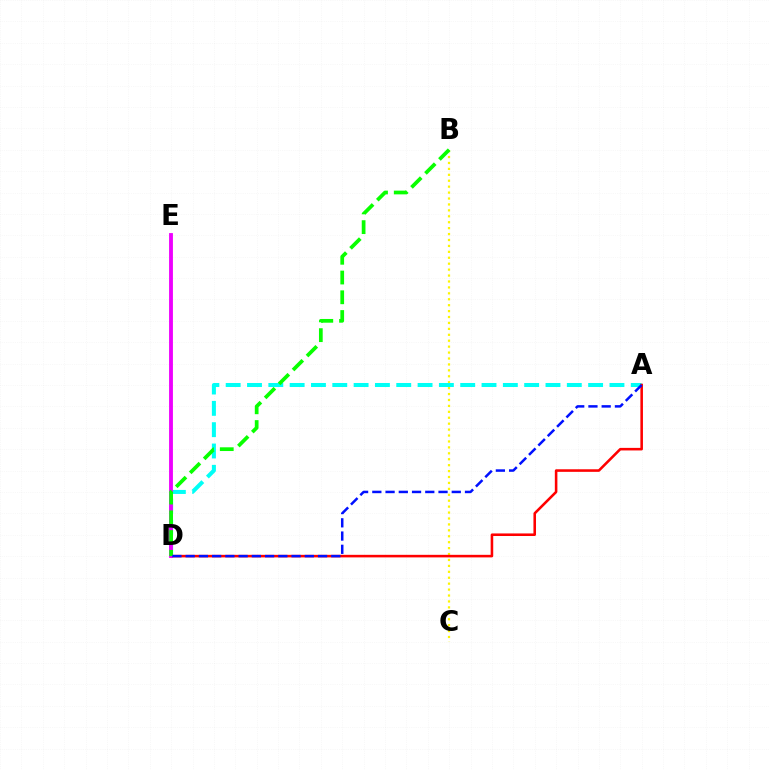{('B', 'C'): [{'color': '#fcf500', 'line_style': 'dotted', 'thickness': 1.61}], ('A', 'D'): [{'color': '#00fff6', 'line_style': 'dashed', 'thickness': 2.9}, {'color': '#ff0000', 'line_style': 'solid', 'thickness': 1.85}, {'color': '#0010ff', 'line_style': 'dashed', 'thickness': 1.8}], ('D', 'E'): [{'color': '#ee00ff', 'line_style': 'solid', 'thickness': 2.77}], ('B', 'D'): [{'color': '#08ff00', 'line_style': 'dashed', 'thickness': 2.68}]}